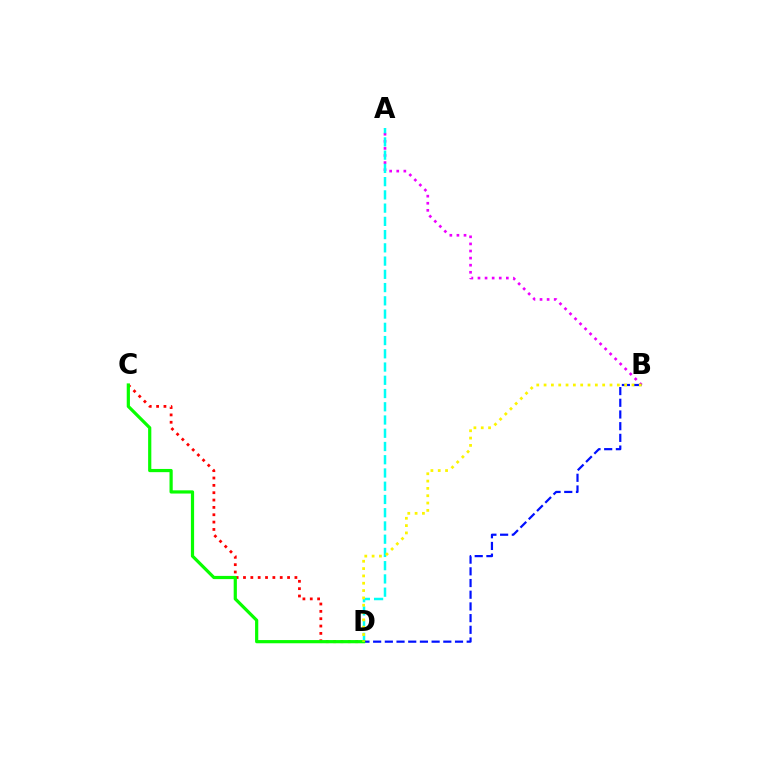{('A', 'B'): [{'color': '#ee00ff', 'line_style': 'dotted', 'thickness': 1.93}], ('A', 'D'): [{'color': '#00fff6', 'line_style': 'dashed', 'thickness': 1.8}], ('C', 'D'): [{'color': '#ff0000', 'line_style': 'dotted', 'thickness': 2.0}, {'color': '#08ff00', 'line_style': 'solid', 'thickness': 2.31}], ('B', 'D'): [{'color': '#0010ff', 'line_style': 'dashed', 'thickness': 1.59}, {'color': '#fcf500', 'line_style': 'dotted', 'thickness': 1.99}]}